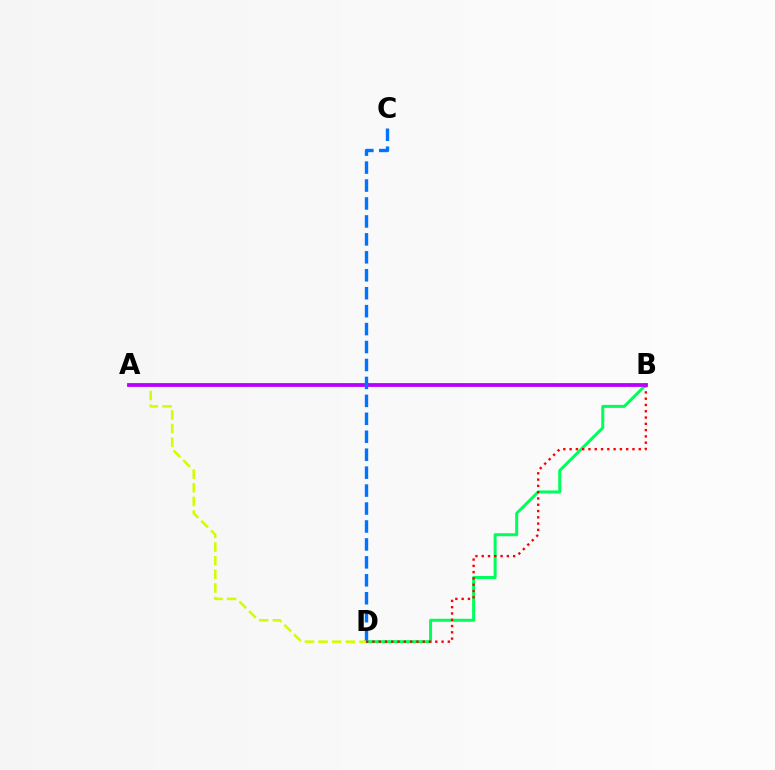{('B', 'D'): [{'color': '#00ff5c', 'line_style': 'solid', 'thickness': 2.17}, {'color': '#ff0000', 'line_style': 'dotted', 'thickness': 1.71}], ('A', 'D'): [{'color': '#d1ff00', 'line_style': 'dashed', 'thickness': 1.85}], ('A', 'B'): [{'color': '#b900ff', 'line_style': 'solid', 'thickness': 2.73}], ('C', 'D'): [{'color': '#0074ff', 'line_style': 'dashed', 'thickness': 2.44}]}